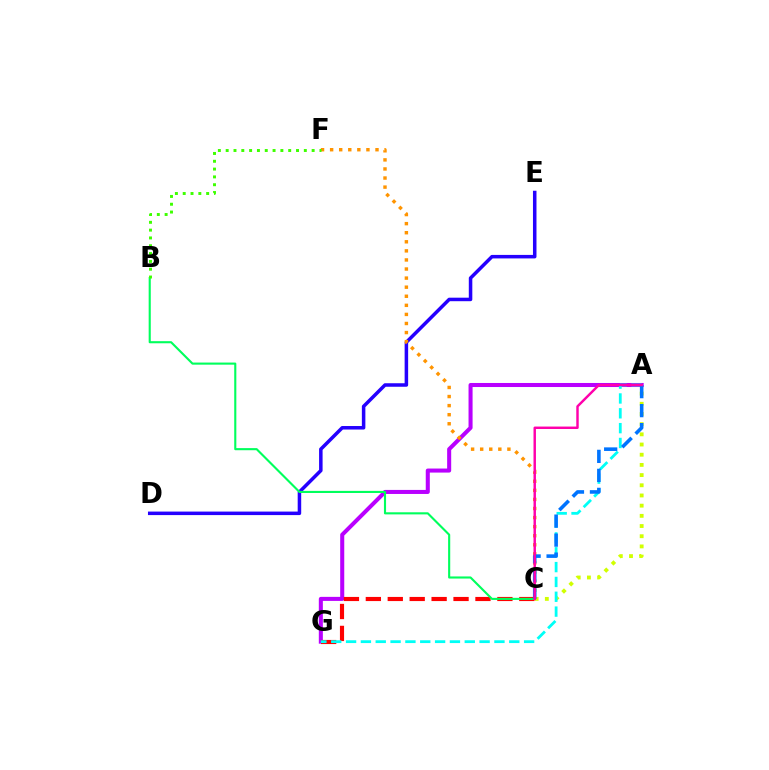{('A', 'G'): [{'color': '#b900ff', 'line_style': 'solid', 'thickness': 2.91}, {'color': '#00fff6', 'line_style': 'dashed', 'thickness': 2.02}], ('D', 'E'): [{'color': '#2500ff', 'line_style': 'solid', 'thickness': 2.53}], ('A', 'C'): [{'color': '#d1ff00', 'line_style': 'dotted', 'thickness': 2.77}, {'color': '#0074ff', 'line_style': 'dashed', 'thickness': 2.58}, {'color': '#ff00ac', 'line_style': 'solid', 'thickness': 1.76}], ('C', 'G'): [{'color': '#ff0000', 'line_style': 'dashed', 'thickness': 2.98}], ('B', 'C'): [{'color': '#00ff5c', 'line_style': 'solid', 'thickness': 1.52}], ('C', 'F'): [{'color': '#ff9400', 'line_style': 'dotted', 'thickness': 2.47}], ('B', 'F'): [{'color': '#3dff00', 'line_style': 'dotted', 'thickness': 2.12}]}